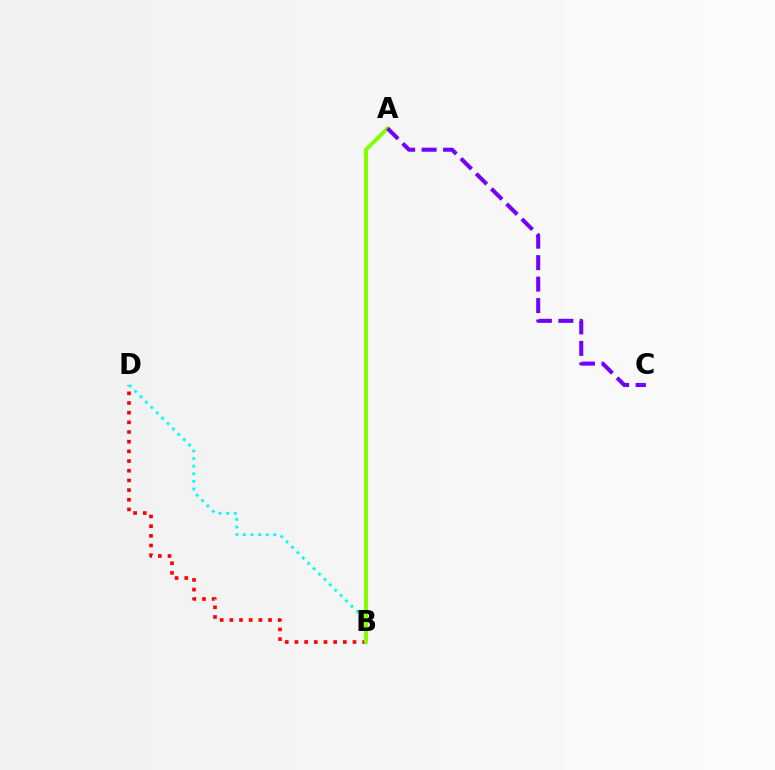{('B', 'D'): [{'color': '#ff0000', 'line_style': 'dotted', 'thickness': 2.63}, {'color': '#00fff6', 'line_style': 'dotted', 'thickness': 2.07}], ('A', 'B'): [{'color': '#84ff00', 'line_style': 'solid', 'thickness': 2.85}], ('A', 'C'): [{'color': '#7200ff', 'line_style': 'dashed', 'thickness': 2.92}]}